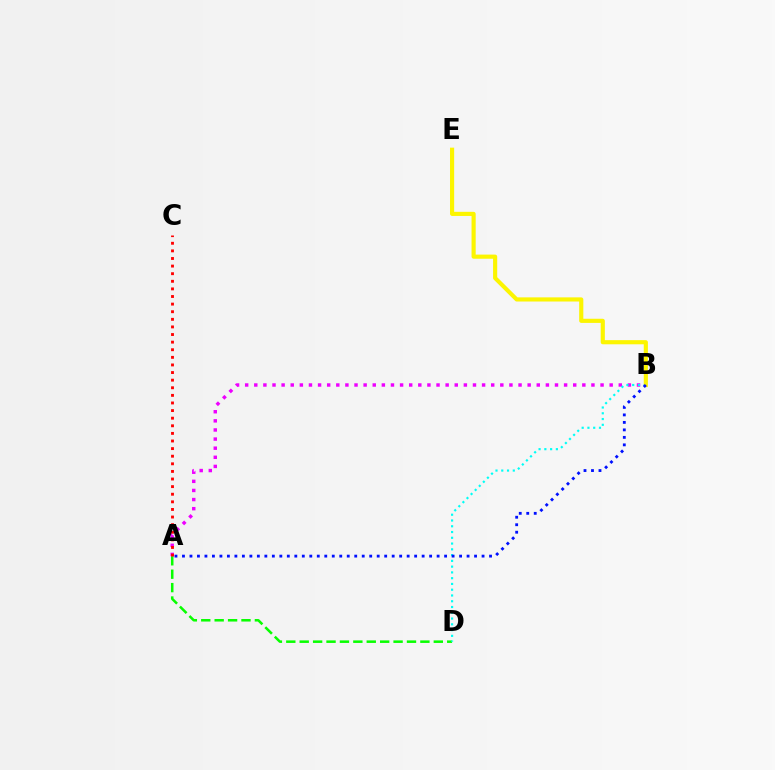{('A', 'D'): [{'color': '#08ff00', 'line_style': 'dashed', 'thickness': 1.82}], ('A', 'B'): [{'color': '#ee00ff', 'line_style': 'dotted', 'thickness': 2.48}, {'color': '#0010ff', 'line_style': 'dotted', 'thickness': 2.03}], ('B', 'D'): [{'color': '#00fff6', 'line_style': 'dotted', 'thickness': 1.57}], ('A', 'C'): [{'color': '#ff0000', 'line_style': 'dotted', 'thickness': 2.07}], ('B', 'E'): [{'color': '#fcf500', 'line_style': 'solid', 'thickness': 2.98}]}